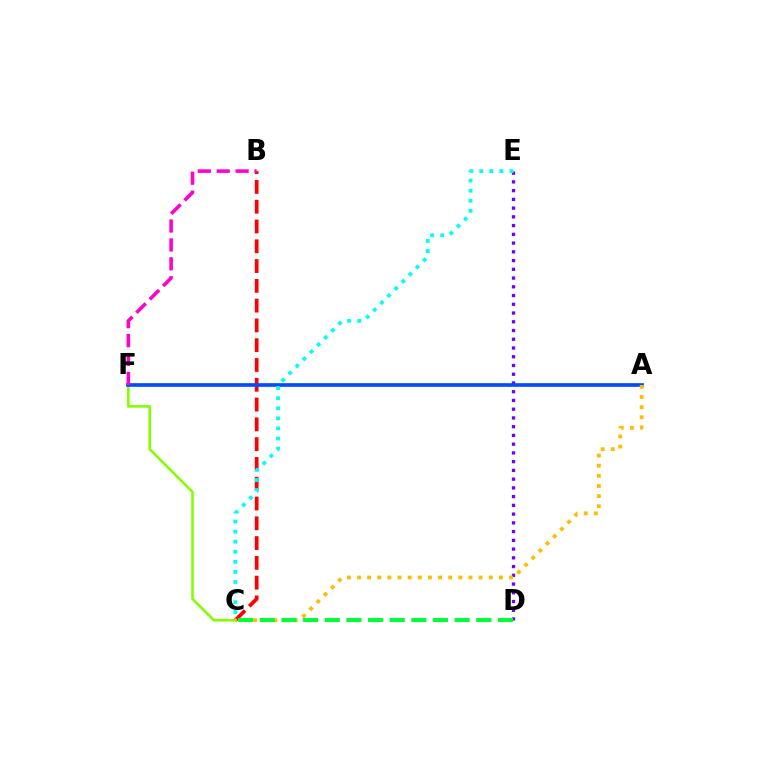{('B', 'C'): [{'color': '#ff0000', 'line_style': 'dashed', 'thickness': 2.69}], ('C', 'F'): [{'color': '#84ff00', 'line_style': 'solid', 'thickness': 1.87}], ('D', 'E'): [{'color': '#7200ff', 'line_style': 'dotted', 'thickness': 2.38}], ('A', 'F'): [{'color': '#004bff', 'line_style': 'solid', 'thickness': 2.63}], ('B', 'F'): [{'color': '#ff00cf', 'line_style': 'dashed', 'thickness': 2.57}], ('A', 'C'): [{'color': '#ffbd00', 'line_style': 'dotted', 'thickness': 2.75}], ('C', 'D'): [{'color': '#00ff39', 'line_style': 'dashed', 'thickness': 2.94}], ('C', 'E'): [{'color': '#00fff6', 'line_style': 'dotted', 'thickness': 2.74}]}